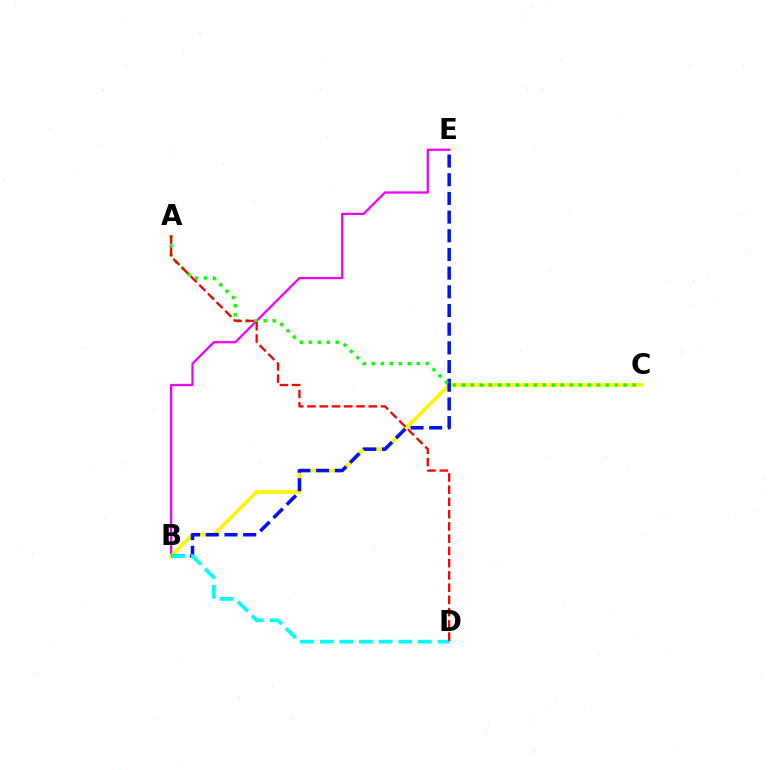{('B', 'E'): [{'color': '#ee00ff', 'line_style': 'solid', 'thickness': 1.63}, {'color': '#0010ff', 'line_style': 'dashed', 'thickness': 2.54}], ('B', 'C'): [{'color': '#fcf500', 'line_style': 'solid', 'thickness': 2.58}], ('B', 'D'): [{'color': '#00fff6', 'line_style': 'dashed', 'thickness': 2.67}], ('A', 'C'): [{'color': '#08ff00', 'line_style': 'dotted', 'thickness': 2.44}], ('A', 'D'): [{'color': '#ff0000', 'line_style': 'dashed', 'thickness': 1.66}]}